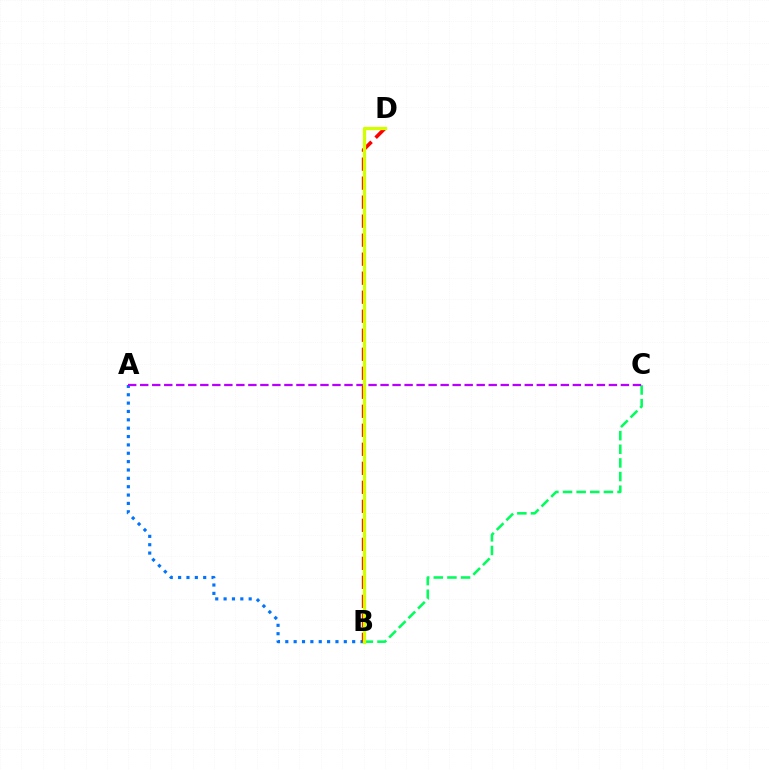{('B', 'C'): [{'color': '#00ff5c', 'line_style': 'dashed', 'thickness': 1.85}], ('A', 'B'): [{'color': '#0074ff', 'line_style': 'dotted', 'thickness': 2.27}], ('A', 'C'): [{'color': '#b900ff', 'line_style': 'dashed', 'thickness': 1.63}], ('B', 'D'): [{'color': '#ff0000', 'line_style': 'dashed', 'thickness': 2.58}, {'color': '#d1ff00', 'line_style': 'solid', 'thickness': 2.37}]}